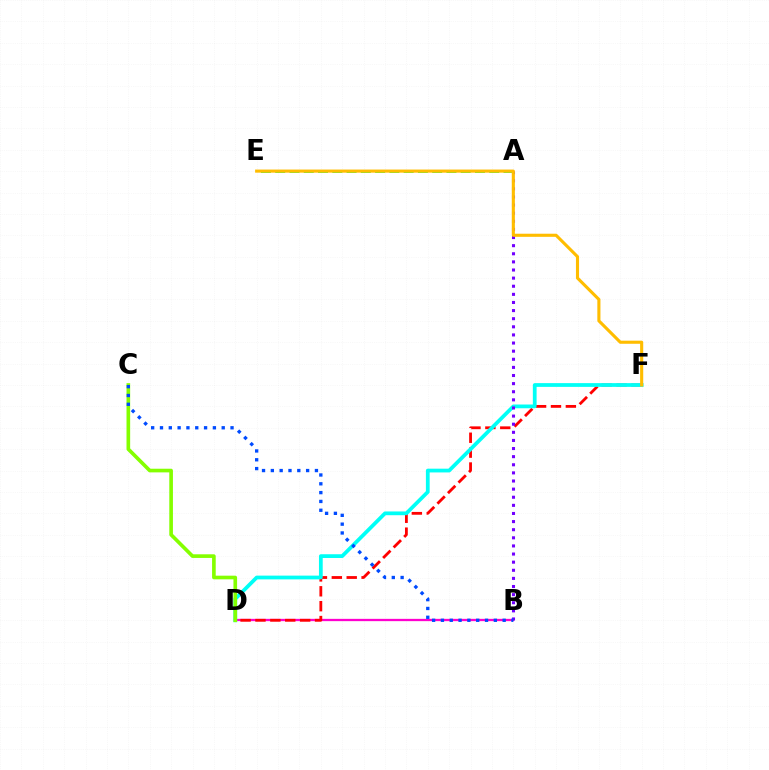{('B', 'D'): [{'color': '#ff00cf', 'line_style': 'solid', 'thickness': 1.65}], ('D', 'F'): [{'color': '#ff0000', 'line_style': 'dashed', 'thickness': 2.02}, {'color': '#00fff6', 'line_style': 'solid', 'thickness': 2.7}], ('A', 'B'): [{'color': '#7200ff', 'line_style': 'dotted', 'thickness': 2.2}], ('C', 'D'): [{'color': '#84ff00', 'line_style': 'solid', 'thickness': 2.63}], ('A', 'E'): [{'color': '#00ff39', 'line_style': 'dashed', 'thickness': 1.94}], ('E', 'F'): [{'color': '#ffbd00', 'line_style': 'solid', 'thickness': 2.24}], ('B', 'C'): [{'color': '#004bff', 'line_style': 'dotted', 'thickness': 2.4}]}